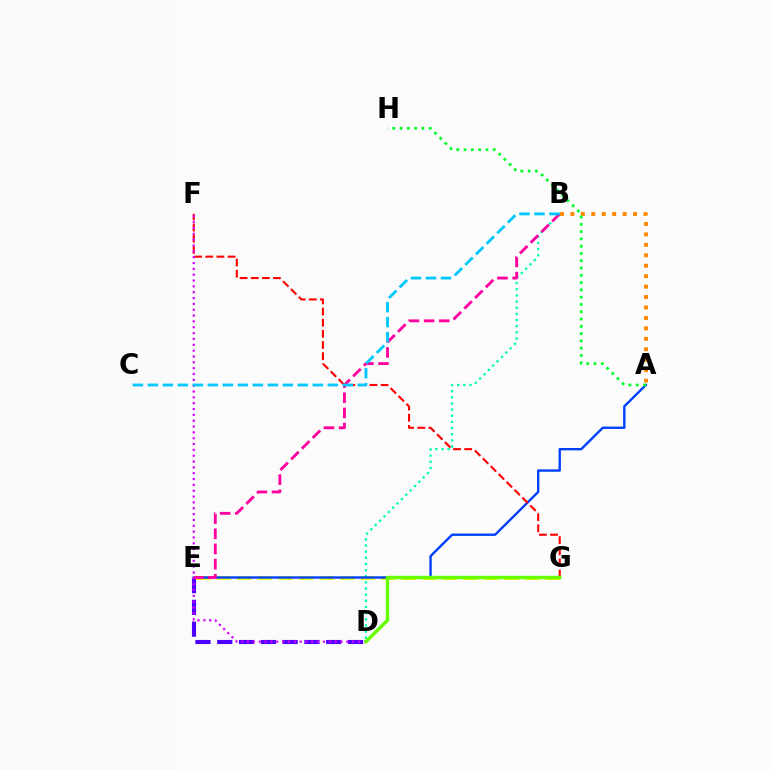{('D', 'E'): [{'color': '#4f00ff', 'line_style': 'dashed', 'thickness': 2.96}], ('E', 'G'): [{'color': '#eeff00', 'line_style': 'dashed', 'thickness': 2.79}], ('B', 'D'): [{'color': '#00ffaf', 'line_style': 'dotted', 'thickness': 1.67}], ('A', 'E'): [{'color': '#003fff', 'line_style': 'solid', 'thickness': 1.71}], ('F', 'G'): [{'color': '#ff0000', 'line_style': 'dashed', 'thickness': 1.51}], ('D', 'F'): [{'color': '#d600ff', 'line_style': 'dotted', 'thickness': 1.59}], ('B', 'E'): [{'color': '#ff00a0', 'line_style': 'dashed', 'thickness': 2.06}], ('A', 'B'): [{'color': '#ff8800', 'line_style': 'dotted', 'thickness': 2.84}], ('B', 'C'): [{'color': '#00c7ff', 'line_style': 'dashed', 'thickness': 2.04}], ('D', 'G'): [{'color': '#66ff00', 'line_style': 'solid', 'thickness': 2.46}], ('A', 'H'): [{'color': '#00ff27', 'line_style': 'dotted', 'thickness': 1.98}]}